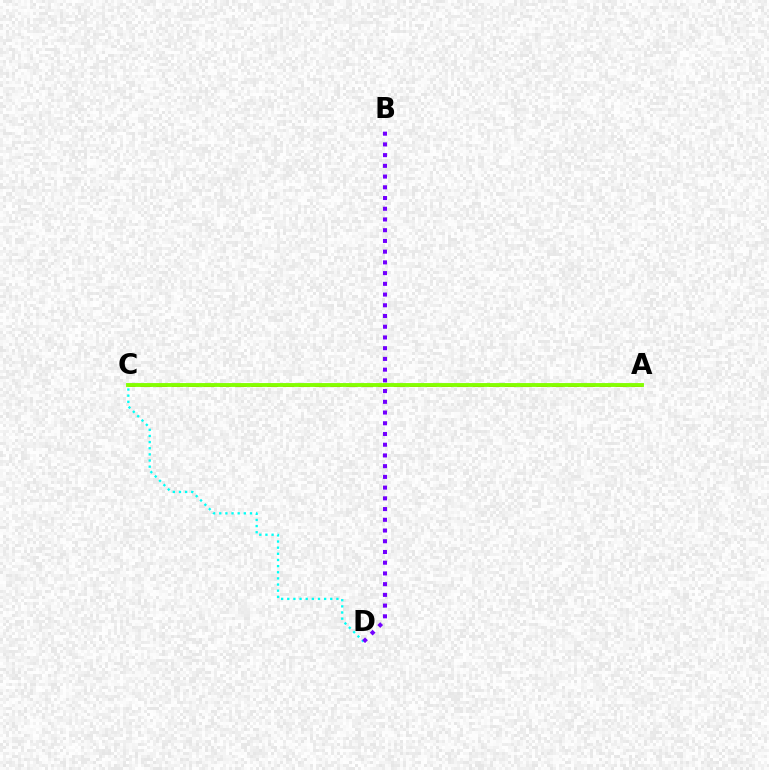{('A', 'C'): [{'color': '#ff0000', 'line_style': 'dashed', 'thickness': 2.15}, {'color': '#84ff00', 'line_style': 'solid', 'thickness': 2.79}], ('C', 'D'): [{'color': '#00fff6', 'line_style': 'dotted', 'thickness': 1.67}], ('B', 'D'): [{'color': '#7200ff', 'line_style': 'dotted', 'thickness': 2.91}]}